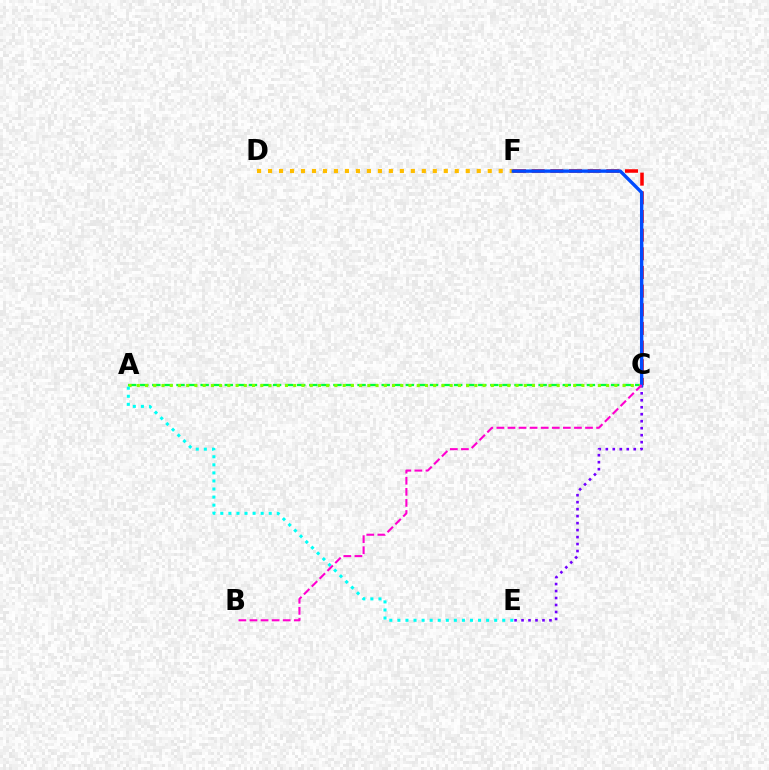{('D', 'F'): [{'color': '#ffbd00', 'line_style': 'dotted', 'thickness': 2.98}], ('C', 'E'): [{'color': '#7200ff', 'line_style': 'dotted', 'thickness': 1.9}], ('C', 'F'): [{'color': '#ff0000', 'line_style': 'dashed', 'thickness': 2.54}, {'color': '#004bff', 'line_style': 'solid', 'thickness': 2.44}], ('A', 'C'): [{'color': '#00ff39', 'line_style': 'dashed', 'thickness': 1.64}, {'color': '#84ff00', 'line_style': 'dotted', 'thickness': 2.24}], ('A', 'E'): [{'color': '#00fff6', 'line_style': 'dotted', 'thickness': 2.19}], ('B', 'C'): [{'color': '#ff00cf', 'line_style': 'dashed', 'thickness': 1.51}]}